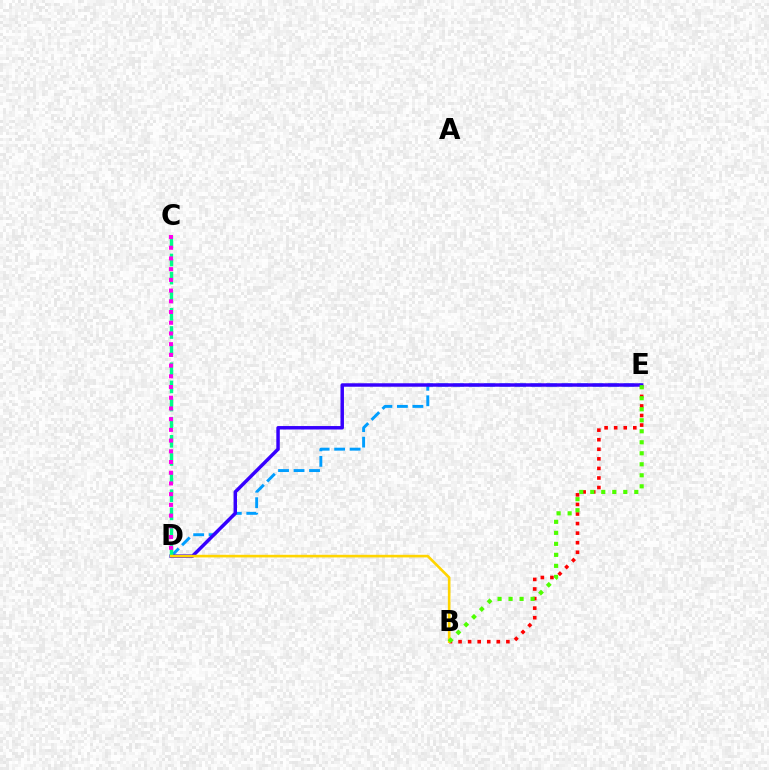{('B', 'E'): [{'color': '#ff0000', 'line_style': 'dotted', 'thickness': 2.6}, {'color': '#4fff00', 'line_style': 'dotted', 'thickness': 2.99}], ('D', 'E'): [{'color': '#009eff', 'line_style': 'dashed', 'thickness': 2.11}, {'color': '#3700ff', 'line_style': 'solid', 'thickness': 2.49}], ('C', 'D'): [{'color': '#00ff86', 'line_style': 'dashed', 'thickness': 2.46}, {'color': '#ff00ed', 'line_style': 'dotted', 'thickness': 2.91}], ('B', 'D'): [{'color': '#ffd500', 'line_style': 'solid', 'thickness': 1.89}]}